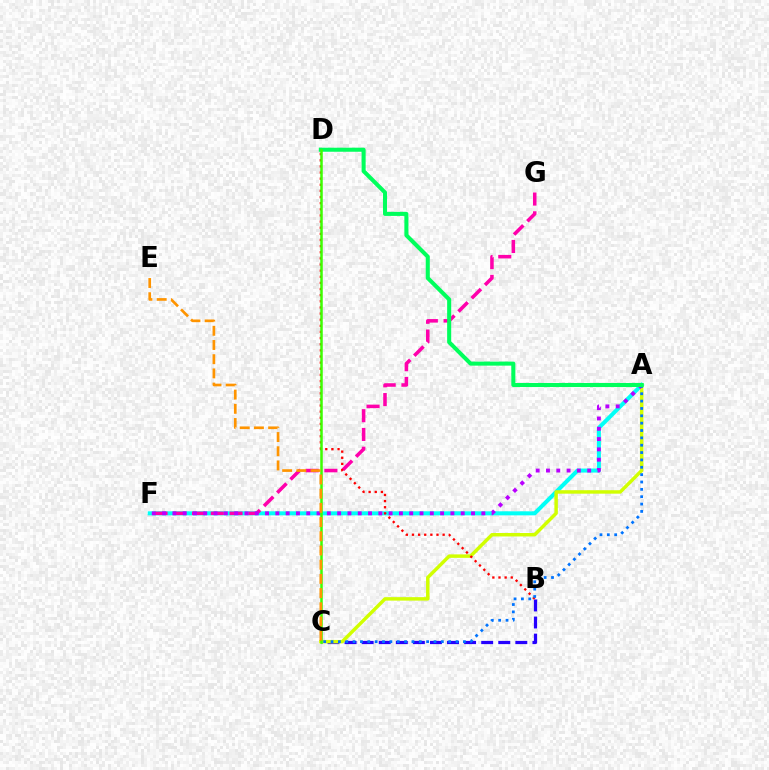{('B', 'C'): [{'color': '#2500ff', 'line_style': 'dashed', 'thickness': 2.32}], ('A', 'F'): [{'color': '#00fff6', 'line_style': 'solid', 'thickness': 2.9}, {'color': '#b900ff', 'line_style': 'dotted', 'thickness': 2.8}], ('A', 'C'): [{'color': '#d1ff00', 'line_style': 'solid', 'thickness': 2.49}, {'color': '#0074ff', 'line_style': 'dotted', 'thickness': 2.0}], ('F', 'G'): [{'color': '#ff00ac', 'line_style': 'dashed', 'thickness': 2.55}], ('B', 'D'): [{'color': '#ff0000', 'line_style': 'dotted', 'thickness': 1.67}], ('A', 'D'): [{'color': '#00ff5c', 'line_style': 'solid', 'thickness': 2.92}], ('C', 'D'): [{'color': '#3dff00', 'line_style': 'solid', 'thickness': 1.81}], ('C', 'E'): [{'color': '#ff9400', 'line_style': 'dashed', 'thickness': 1.93}]}